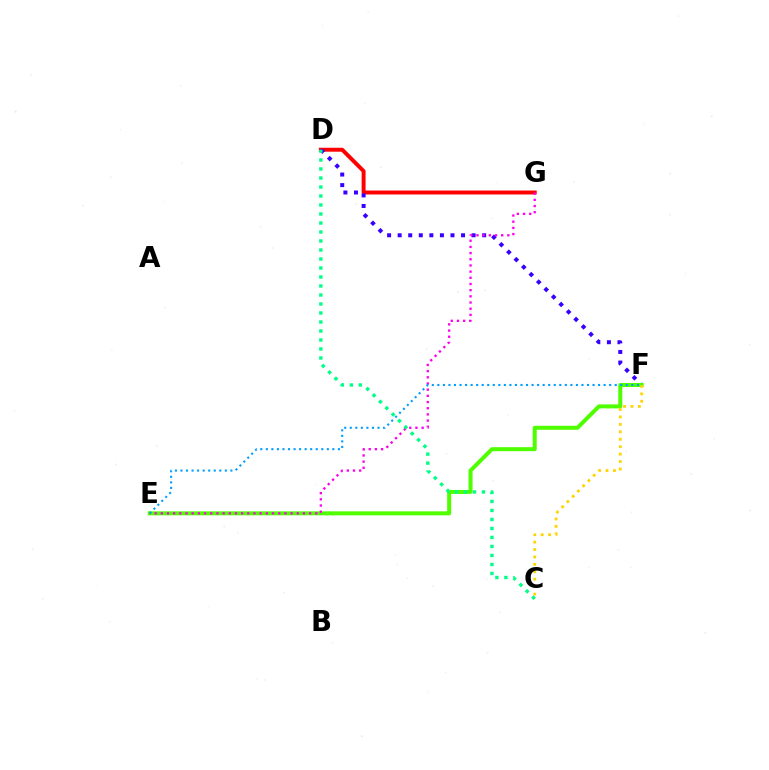{('D', 'G'): [{'color': '#ff0000', 'line_style': 'solid', 'thickness': 2.85}], ('D', 'F'): [{'color': '#3700ff', 'line_style': 'dotted', 'thickness': 2.87}], ('E', 'F'): [{'color': '#4fff00', 'line_style': 'solid', 'thickness': 2.87}, {'color': '#009eff', 'line_style': 'dotted', 'thickness': 1.51}], ('E', 'G'): [{'color': '#ff00ed', 'line_style': 'dotted', 'thickness': 1.68}], ('C', 'D'): [{'color': '#00ff86', 'line_style': 'dotted', 'thickness': 2.44}], ('C', 'F'): [{'color': '#ffd500', 'line_style': 'dotted', 'thickness': 2.02}]}